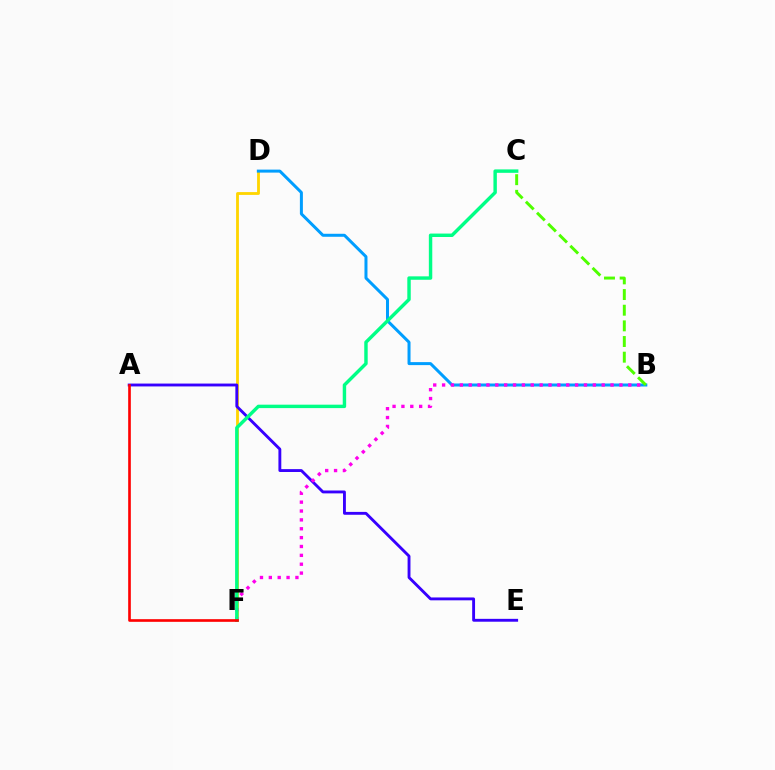{('D', 'F'): [{'color': '#ffd500', 'line_style': 'solid', 'thickness': 2.03}], ('A', 'E'): [{'color': '#3700ff', 'line_style': 'solid', 'thickness': 2.07}], ('B', 'D'): [{'color': '#009eff', 'line_style': 'solid', 'thickness': 2.16}], ('B', 'C'): [{'color': '#4fff00', 'line_style': 'dashed', 'thickness': 2.13}], ('B', 'F'): [{'color': '#ff00ed', 'line_style': 'dotted', 'thickness': 2.41}], ('C', 'F'): [{'color': '#00ff86', 'line_style': 'solid', 'thickness': 2.47}], ('A', 'F'): [{'color': '#ff0000', 'line_style': 'solid', 'thickness': 1.91}]}